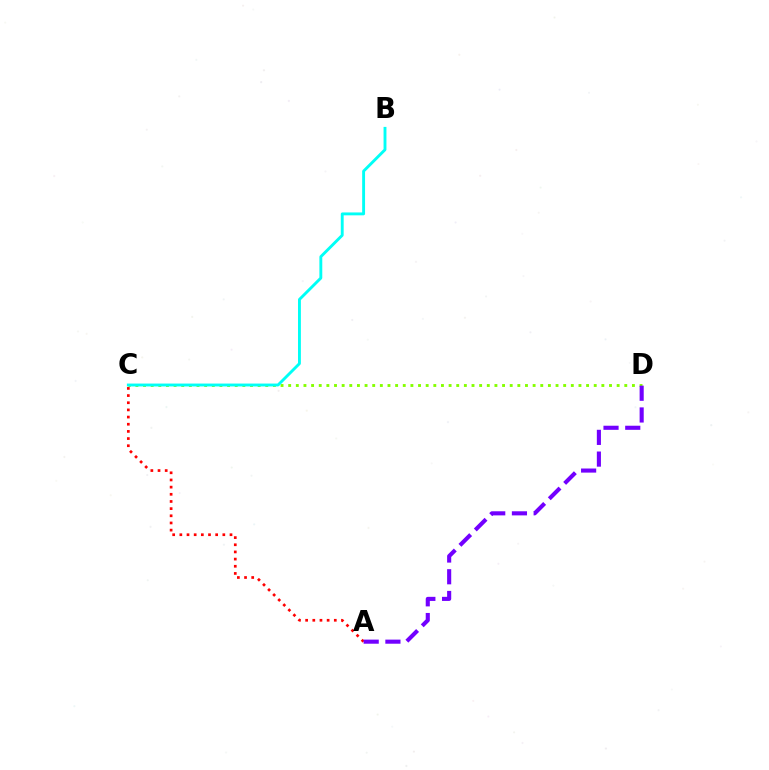{('C', 'D'): [{'color': '#84ff00', 'line_style': 'dotted', 'thickness': 2.08}], ('B', 'C'): [{'color': '#00fff6', 'line_style': 'solid', 'thickness': 2.08}], ('A', 'C'): [{'color': '#ff0000', 'line_style': 'dotted', 'thickness': 1.95}], ('A', 'D'): [{'color': '#7200ff', 'line_style': 'dashed', 'thickness': 2.95}]}